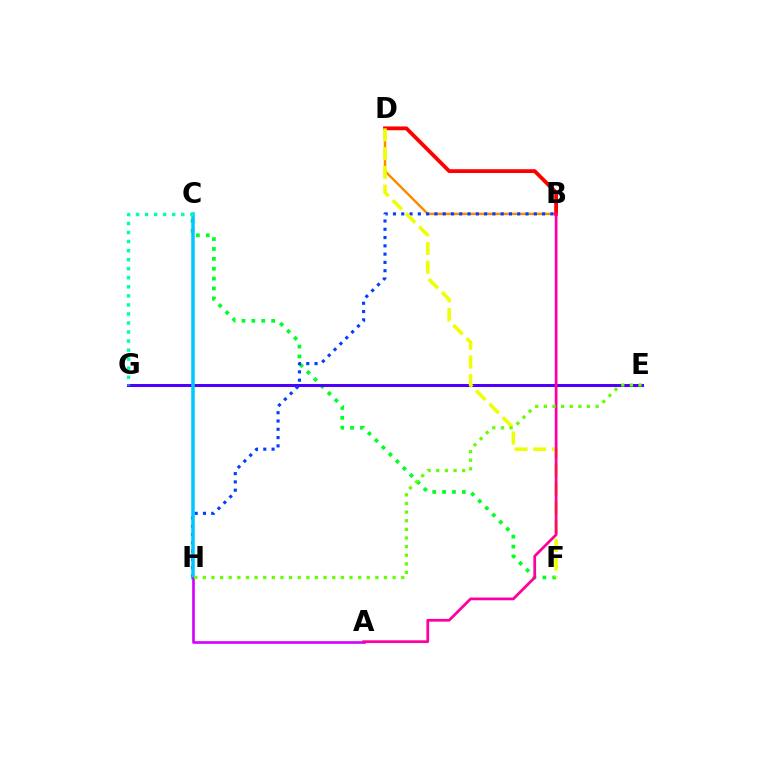{('B', 'D'): [{'color': '#ff8800', 'line_style': 'solid', 'thickness': 1.73}, {'color': '#ff0000', 'line_style': 'solid', 'thickness': 2.73}], ('C', 'F'): [{'color': '#00ff27', 'line_style': 'dotted', 'thickness': 2.69}], ('E', 'G'): [{'color': '#4f00ff', 'line_style': 'solid', 'thickness': 2.18}], ('B', 'H'): [{'color': '#003fff', 'line_style': 'dotted', 'thickness': 2.25}], ('C', 'H'): [{'color': '#00c7ff', 'line_style': 'solid', 'thickness': 2.53}], ('A', 'H'): [{'color': '#d600ff', 'line_style': 'solid', 'thickness': 1.92}], ('D', 'F'): [{'color': '#eeff00', 'line_style': 'dashed', 'thickness': 2.55}], ('A', 'B'): [{'color': '#ff00a0', 'line_style': 'solid', 'thickness': 1.98}], ('C', 'G'): [{'color': '#00ffaf', 'line_style': 'dotted', 'thickness': 2.46}], ('E', 'H'): [{'color': '#66ff00', 'line_style': 'dotted', 'thickness': 2.34}]}